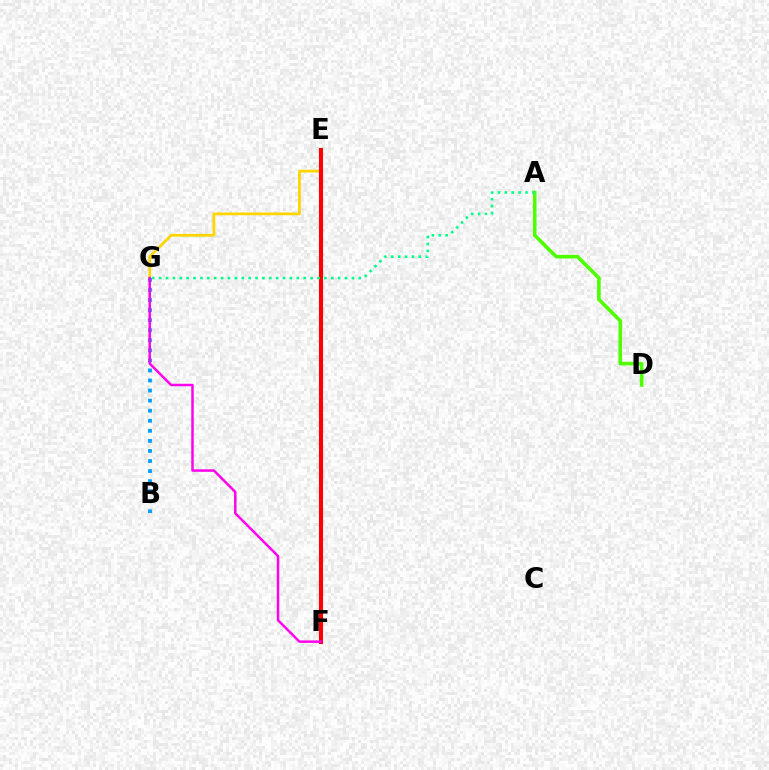{('A', 'D'): [{'color': '#4fff00', 'line_style': 'solid', 'thickness': 2.6}], ('E', 'F'): [{'color': '#3700ff', 'line_style': 'dashed', 'thickness': 1.87}, {'color': '#ff0000', 'line_style': 'solid', 'thickness': 2.96}], ('E', 'G'): [{'color': '#ffd500', 'line_style': 'solid', 'thickness': 2.0}], ('A', 'G'): [{'color': '#00ff86', 'line_style': 'dotted', 'thickness': 1.87}], ('B', 'G'): [{'color': '#009eff', 'line_style': 'dotted', 'thickness': 2.73}], ('F', 'G'): [{'color': '#ff00ed', 'line_style': 'solid', 'thickness': 1.79}]}